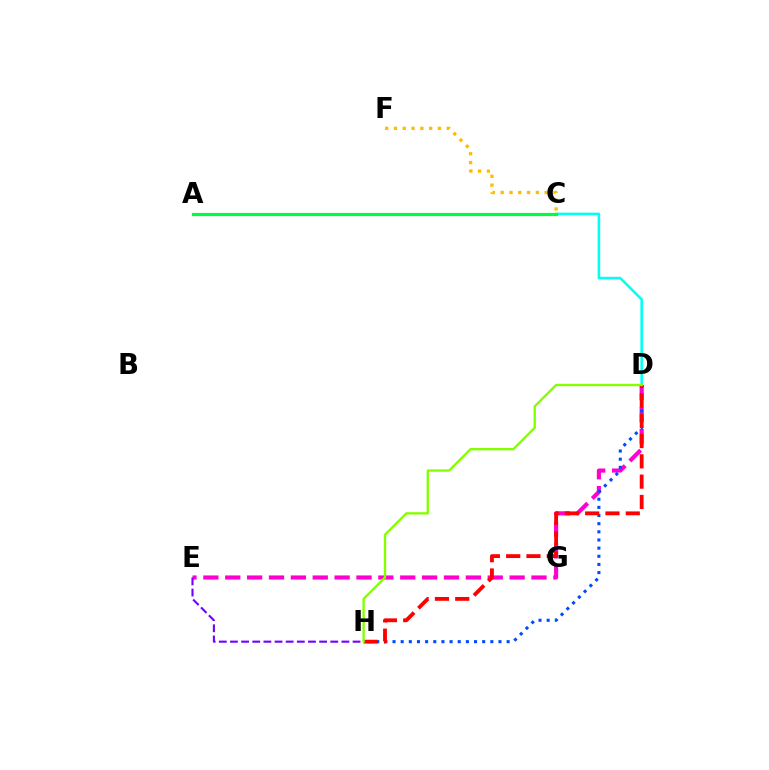{('C', 'D'): [{'color': '#00fff6', 'line_style': 'solid', 'thickness': 1.84}], ('D', 'E'): [{'color': '#ff00cf', 'line_style': 'dashed', 'thickness': 2.97}], ('C', 'F'): [{'color': '#ffbd00', 'line_style': 'dotted', 'thickness': 2.39}], ('E', 'H'): [{'color': '#7200ff', 'line_style': 'dashed', 'thickness': 1.51}], ('D', 'H'): [{'color': '#004bff', 'line_style': 'dotted', 'thickness': 2.21}, {'color': '#ff0000', 'line_style': 'dashed', 'thickness': 2.76}, {'color': '#84ff00', 'line_style': 'solid', 'thickness': 1.69}], ('A', 'C'): [{'color': '#00ff39', 'line_style': 'solid', 'thickness': 2.29}]}